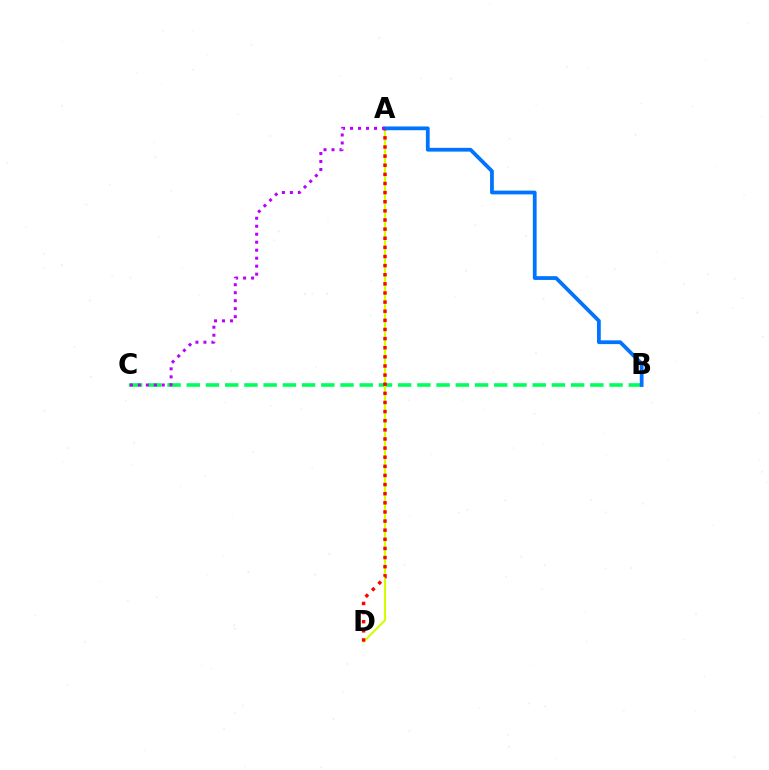{('B', 'C'): [{'color': '#00ff5c', 'line_style': 'dashed', 'thickness': 2.61}], ('A', 'D'): [{'color': '#d1ff00', 'line_style': 'solid', 'thickness': 1.51}, {'color': '#ff0000', 'line_style': 'dotted', 'thickness': 2.48}], ('A', 'B'): [{'color': '#0074ff', 'line_style': 'solid', 'thickness': 2.72}], ('A', 'C'): [{'color': '#b900ff', 'line_style': 'dotted', 'thickness': 2.17}]}